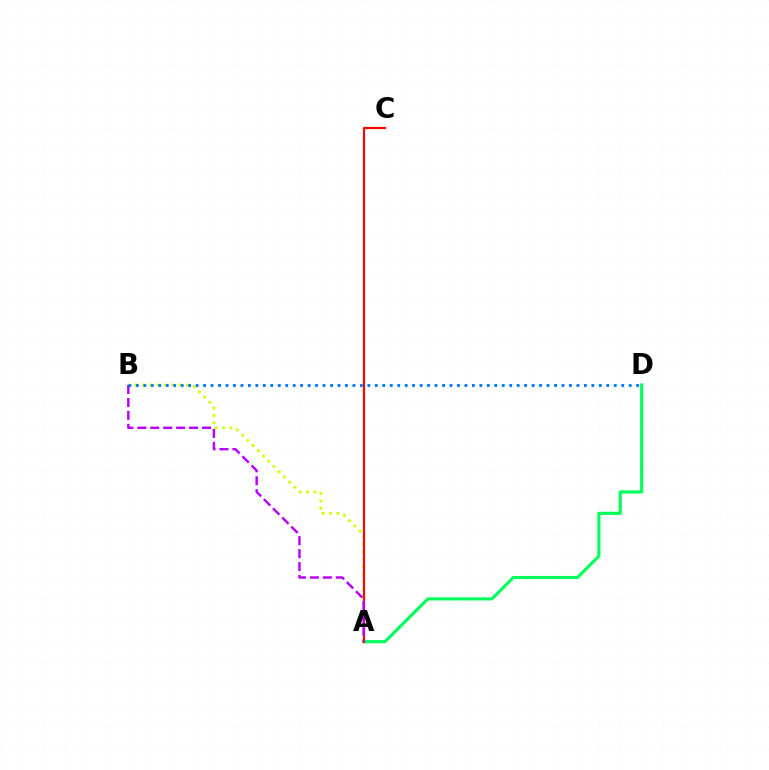{('A', 'D'): [{'color': '#00ff5c', 'line_style': 'solid', 'thickness': 2.26}], ('A', 'B'): [{'color': '#d1ff00', 'line_style': 'dotted', 'thickness': 2.0}, {'color': '#b900ff', 'line_style': 'dashed', 'thickness': 1.76}], ('A', 'C'): [{'color': '#ff0000', 'line_style': 'solid', 'thickness': 1.56}], ('B', 'D'): [{'color': '#0074ff', 'line_style': 'dotted', 'thickness': 2.03}]}